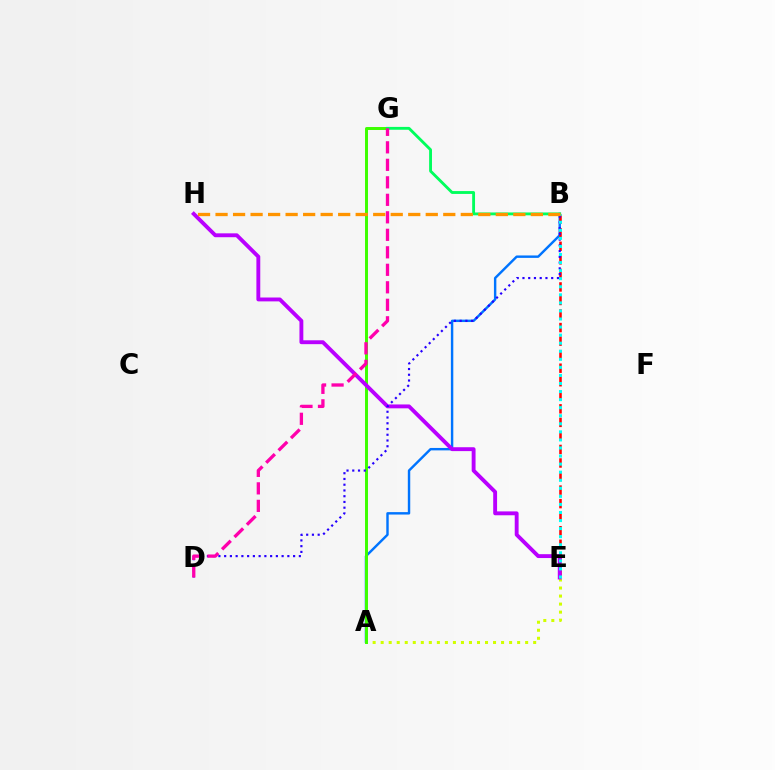{('A', 'B'): [{'color': '#0074ff', 'line_style': 'solid', 'thickness': 1.75}], ('A', 'E'): [{'color': '#d1ff00', 'line_style': 'dotted', 'thickness': 2.18}], ('B', 'E'): [{'color': '#ff0000', 'line_style': 'dashed', 'thickness': 1.84}, {'color': '#00fff6', 'line_style': 'dotted', 'thickness': 2.19}], ('A', 'G'): [{'color': '#3dff00', 'line_style': 'solid', 'thickness': 2.14}], ('E', 'H'): [{'color': '#b900ff', 'line_style': 'solid', 'thickness': 2.79}], ('B', 'G'): [{'color': '#00ff5c', 'line_style': 'solid', 'thickness': 2.05}], ('B', 'D'): [{'color': '#2500ff', 'line_style': 'dotted', 'thickness': 1.56}], ('D', 'G'): [{'color': '#ff00ac', 'line_style': 'dashed', 'thickness': 2.38}], ('B', 'H'): [{'color': '#ff9400', 'line_style': 'dashed', 'thickness': 2.38}]}